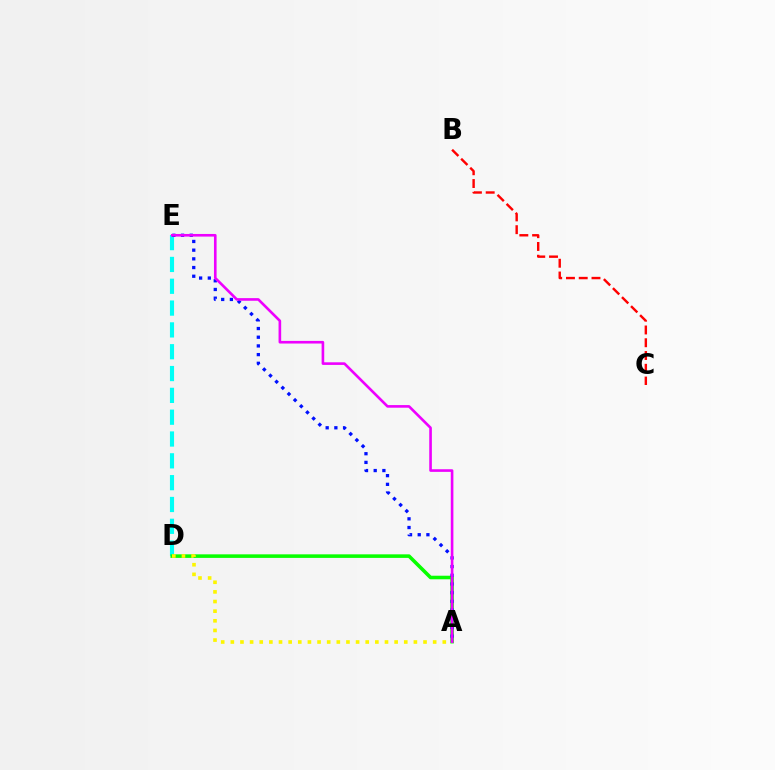{('D', 'E'): [{'color': '#00fff6', 'line_style': 'dashed', 'thickness': 2.96}], ('A', 'D'): [{'color': '#08ff00', 'line_style': 'solid', 'thickness': 2.56}, {'color': '#fcf500', 'line_style': 'dotted', 'thickness': 2.62}], ('A', 'E'): [{'color': '#0010ff', 'line_style': 'dotted', 'thickness': 2.36}, {'color': '#ee00ff', 'line_style': 'solid', 'thickness': 1.89}], ('B', 'C'): [{'color': '#ff0000', 'line_style': 'dashed', 'thickness': 1.73}]}